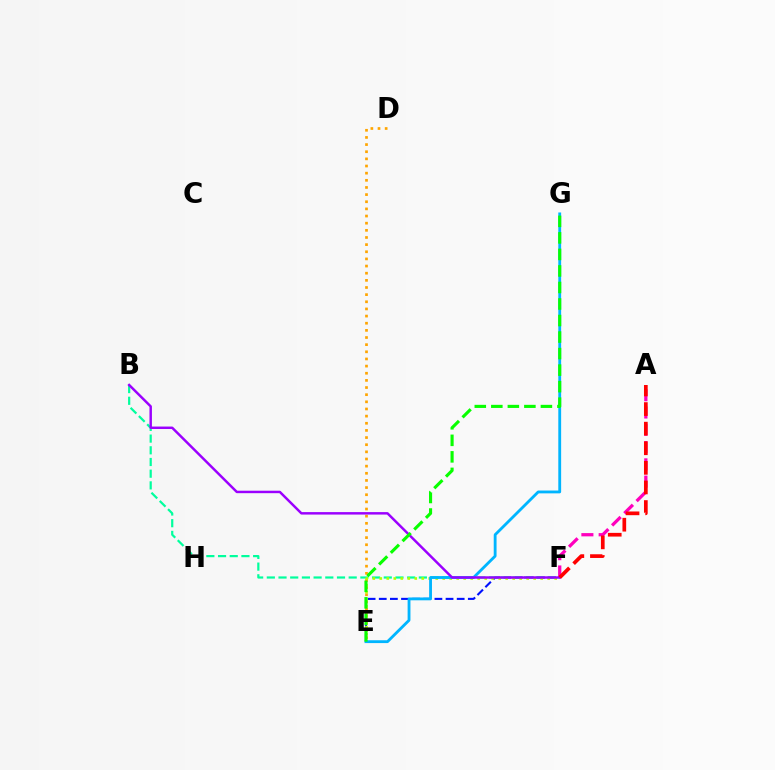{('E', 'F'): [{'color': '#0010ff', 'line_style': 'dashed', 'thickness': 1.51}, {'color': '#b3ff00', 'line_style': 'dotted', 'thickness': 1.9}], ('D', 'E'): [{'color': '#ffa500', 'line_style': 'dotted', 'thickness': 1.94}], ('B', 'F'): [{'color': '#00ff9d', 'line_style': 'dashed', 'thickness': 1.59}, {'color': '#9b00ff', 'line_style': 'solid', 'thickness': 1.77}], ('A', 'F'): [{'color': '#ff00bd', 'line_style': 'dashed', 'thickness': 2.35}, {'color': '#ff0000', 'line_style': 'dashed', 'thickness': 2.66}], ('E', 'G'): [{'color': '#00b5ff', 'line_style': 'solid', 'thickness': 2.04}, {'color': '#08ff00', 'line_style': 'dashed', 'thickness': 2.25}]}